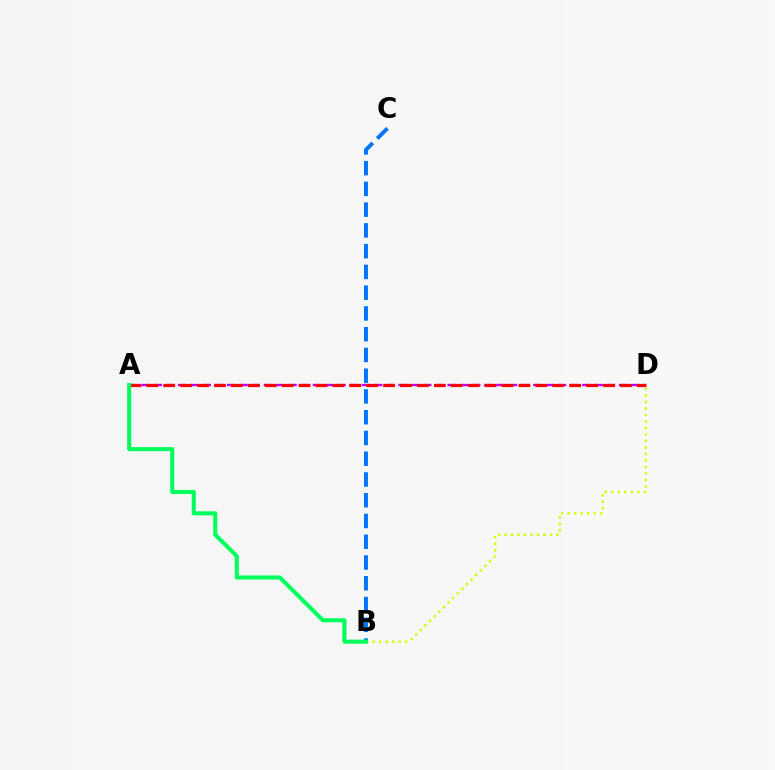{('A', 'D'): [{'color': '#b900ff', 'line_style': 'dashed', 'thickness': 1.66}, {'color': '#ff0000', 'line_style': 'dashed', 'thickness': 2.3}], ('B', 'C'): [{'color': '#0074ff', 'line_style': 'dashed', 'thickness': 2.82}], ('B', 'D'): [{'color': '#d1ff00', 'line_style': 'dotted', 'thickness': 1.77}], ('A', 'B'): [{'color': '#00ff5c', 'line_style': 'solid', 'thickness': 2.93}]}